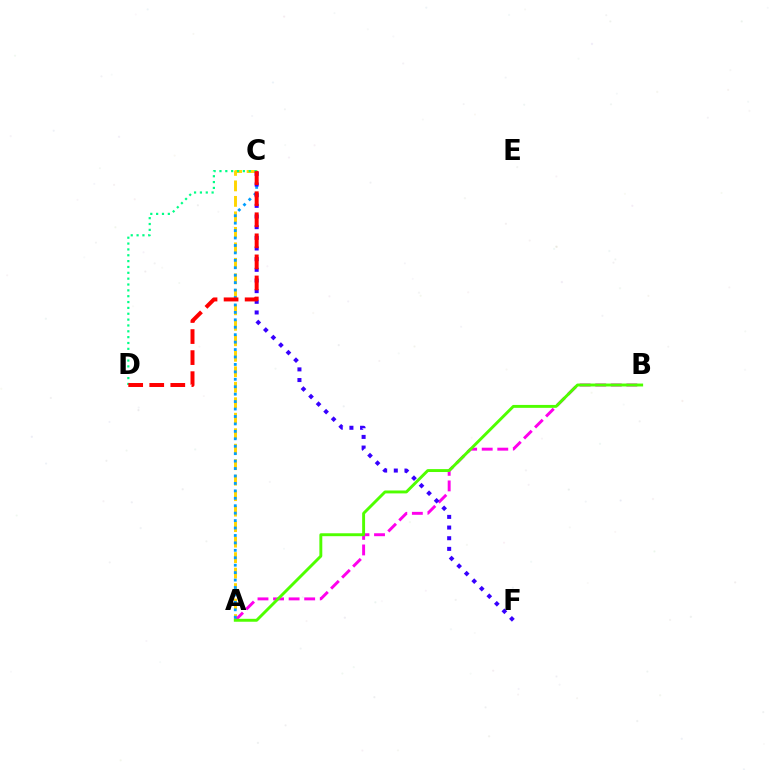{('A', 'C'): [{'color': '#ffd500', 'line_style': 'dashed', 'thickness': 2.1}, {'color': '#009eff', 'line_style': 'dotted', 'thickness': 2.02}], ('A', 'B'): [{'color': '#ff00ed', 'line_style': 'dashed', 'thickness': 2.11}, {'color': '#4fff00', 'line_style': 'solid', 'thickness': 2.1}], ('C', 'F'): [{'color': '#3700ff', 'line_style': 'dotted', 'thickness': 2.9}], ('C', 'D'): [{'color': '#00ff86', 'line_style': 'dotted', 'thickness': 1.59}, {'color': '#ff0000', 'line_style': 'dashed', 'thickness': 2.86}]}